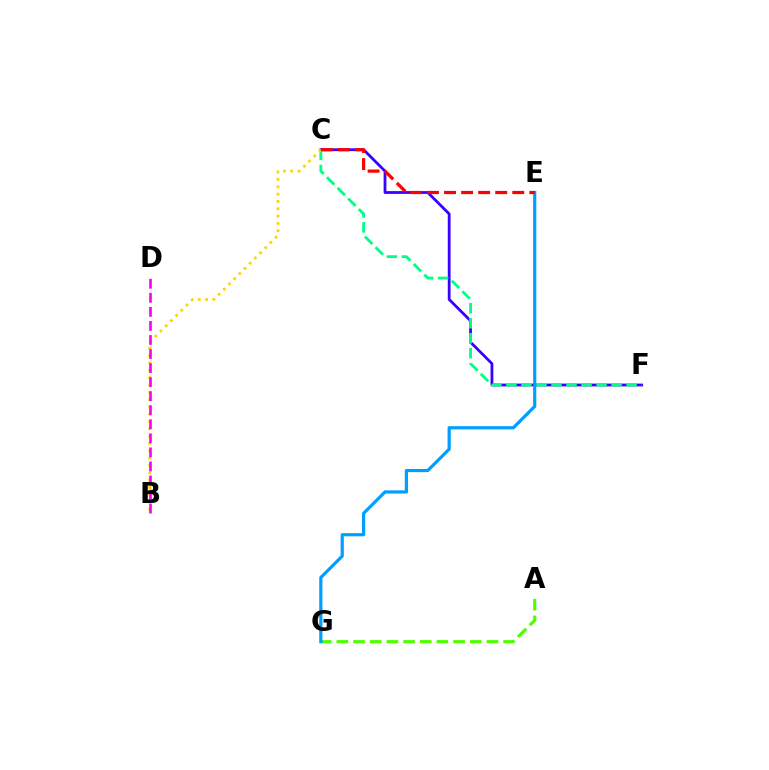{('C', 'F'): [{'color': '#3700ff', 'line_style': 'solid', 'thickness': 2.0}, {'color': '#00ff86', 'line_style': 'dashed', 'thickness': 2.04}], ('A', 'G'): [{'color': '#4fff00', 'line_style': 'dashed', 'thickness': 2.27}], ('E', 'G'): [{'color': '#009eff', 'line_style': 'solid', 'thickness': 2.3}], ('B', 'C'): [{'color': '#ffd500', 'line_style': 'dotted', 'thickness': 1.99}], ('B', 'D'): [{'color': '#ff00ed', 'line_style': 'dashed', 'thickness': 1.91}], ('C', 'E'): [{'color': '#ff0000', 'line_style': 'dashed', 'thickness': 2.32}]}